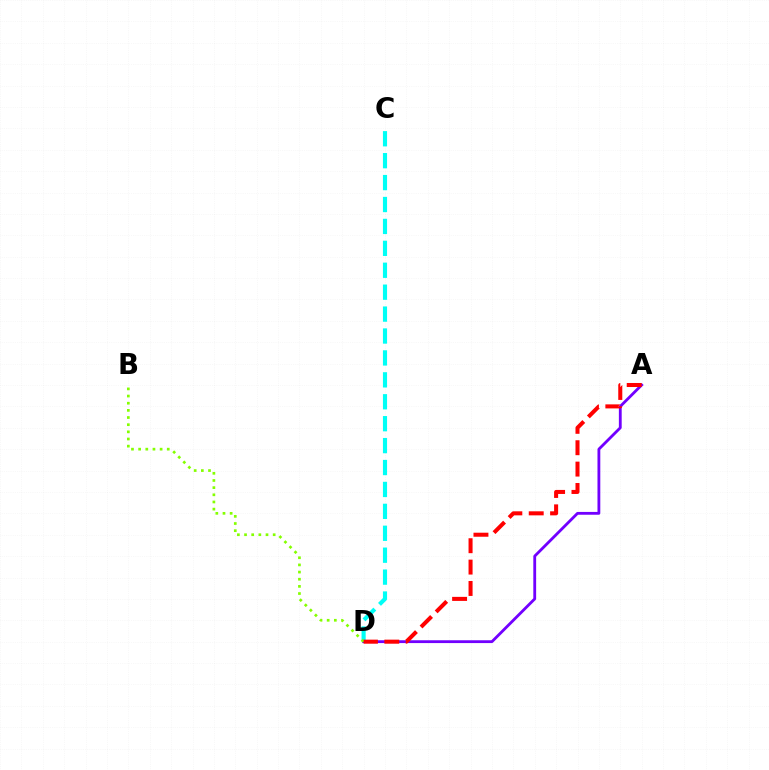{('A', 'D'): [{'color': '#7200ff', 'line_style': 'solid', 'thickness': 2.03}, {'color': '#ff0000', 'line_style': 'dashed', 'thickness': 2.9}], ('C', 'D'): [{'color': '#00fff6', 'line_style': 'dashed', 'thickness': 2.98}], ('B', 'D'): [{'color': '#84ff00', 'line_style': 'dotted', 'thickness': 1.94}]}